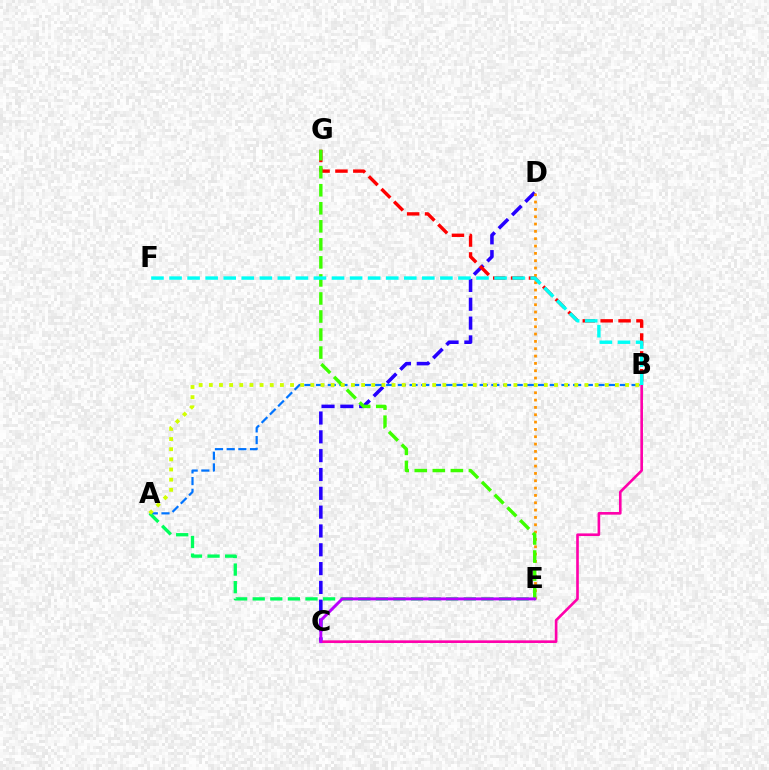{('A', 'B'): [{'color': '#0074ff', 'line_style': 'dashed', 'thickness': 1.59}, {'color': '#d1ff00', 'line_style': 'dotted', 'thickness': 2.76}], ('C', 'D'): [{'color': '#2500ff', 'line_style': 'dashed', 'thickness': 2.56}], ('D', 'E'): [{'color': '#ff9400', 'line_style': 'dotted', 'thickness': 1.99}], ('B', 'G'): [{'color': '#ff0000', 'line_style': 'dashed', 'thickness': 2.43}], ('E', 'G'): [{'color': '#3dff00', 'line_style': 'dashed', 'thickness': 2.45}], ('A', 'E'): [{'color': '#00ff5c', 'line_style': 'dashed', 'thickness': 2.39}], ('B', 'C'): [{'color': '#ff00ac', 'line_style': 'solid', 'thickness': 1.9}], ('C', 'E'): [{'color': '#b900ff', 'line_style': 'solid', 'thickness': 2.11}], ('B', 'F'): [{'color': '#00fff6', 'line_style': 'dashed', 'thickness': 2.45}]}